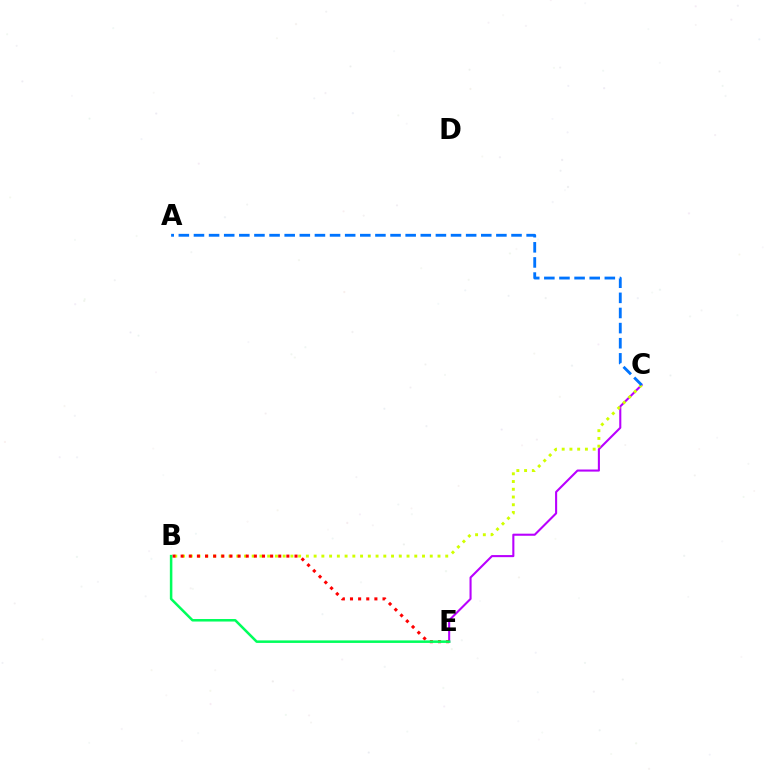{('C', 'E'): [{'color': '#b900ff', 'line_style': 'solid', 'thickness': 1.51}], ('B', 'C'): [{'color': '#d1ff00', 'line_style': 'dotted', 'thickness': 2.1}], ('B', 'E'): [{'color': '#ff0000', 'line_style': 'dotted', 'thickness': 2.21}, {'color': '#00ff5c', 'line_style': 'solid', 'thickness': 1.81}], ('A', 'C'): [{'color': '#0074ff', 'line_style': 'dashed', 'thickness': 2.05}]}